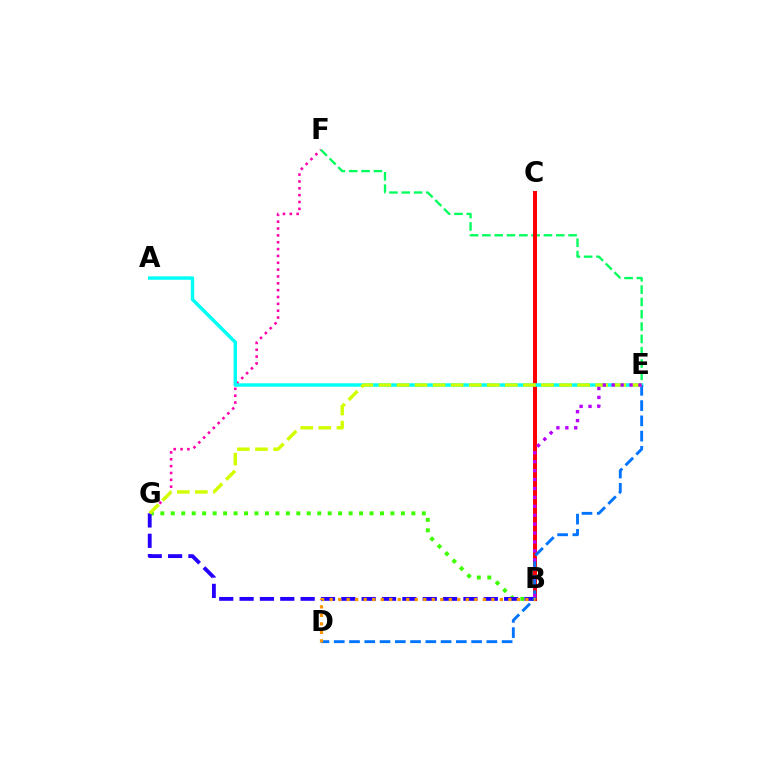{('F', 'G'): [{'color': '#ff00ac', 'line_style': 'dotted', 'thickness': 1.86}], ('B', 'G'): [{'color': '#3dff00', 'line_style': 'dotted', 'thickness': 2.84}, {'color': '#2500ff', 'line_style': 'dashed', 'thickness': 2.76}], ('E', 'F'): [{'color': '#00ff5c', 'line_style': 'dashed', 'thickness': 1.67}], ('B', 'C'): [{'color': '#ff0000', 'line_style': 'solid', 'thickness': 2.86}], ('A', 'E'): [{'color': '#00fff6', 'line_style': 'solid', 'thickness': 2.46}], ('D', 'E'): [{'color': '#0074ff', 'line_style': 'dashed', 'thickness': 2.07}], ('B', 'D'): [{'color': '#ff9400', 'line_style': 'dotted', 'thickness': 2.31}], ('E', 'G'): [{'color': '#d1ff00', 'line_style': 'dashed', 'thickness': 2.45}], ('B', 'E'): [{'color': '#b900ff', 'line_style': 'dotted', 'thickness': 2.42}]}